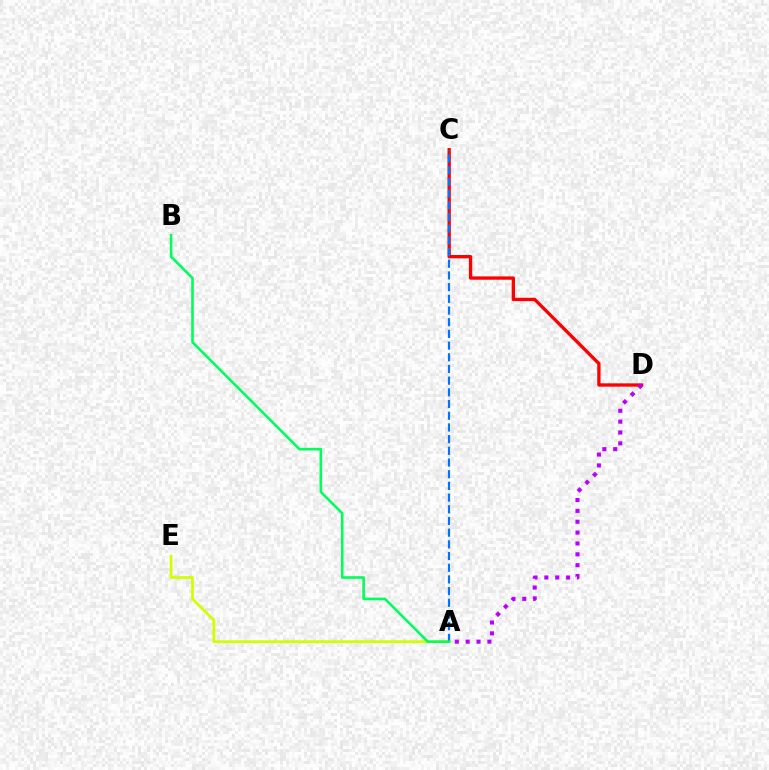{('C', 'D'): [{'color': '#ff0000', 'line_style': 'solid', 'thickness': 2.4}], ('A', 'E'): [{'color': '#d1ff00', 'line_style': 'solid', 'thickness': 1.98}], ('A', 'C'): [{'color': '#0074ff', 'line_style': 'dashed', 'thickness': 1.59}], ('A', 'B'): [{'color': '#00ff5c', 'line_style': 'solid', 'thickness': 1.88}], ('A', 'D'): [{'color': '#b900ff', 'line_style': 'dotted', 'thickness': 2.95}]}